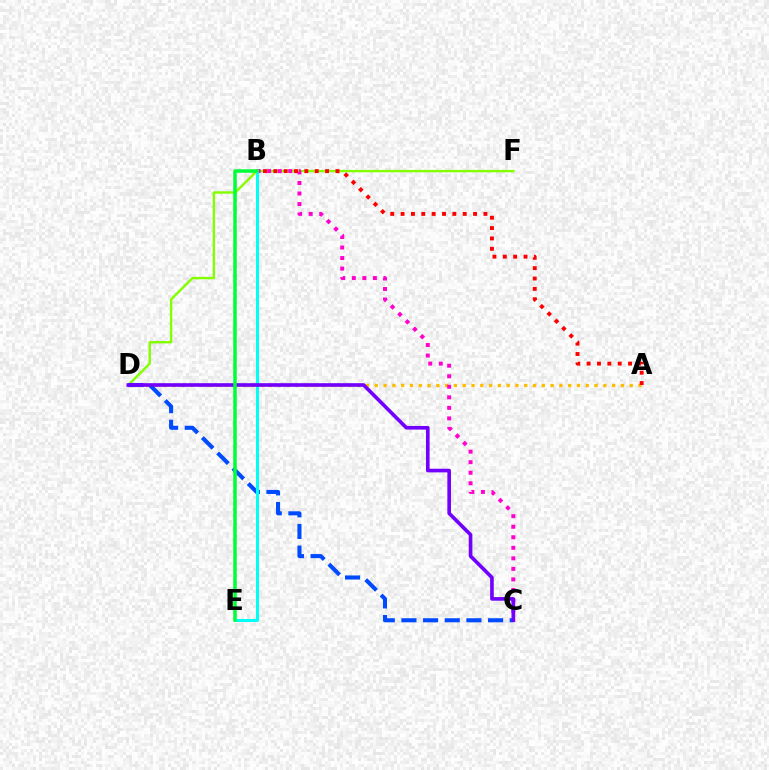{('A', 'D'): [{'color': '#ffbd00', 'line_style': 'dotted', 'thickness': 2.39}], ('D', 'F'): [{'color': '#84ff00', 'line_style': 'solid', 'thickness': 1.73}], ('B', 'C'): [{'color': '#ff00cf', 'line_style': 'dotted', 'thickness': 2.86}], ('C', 'D'): [{'color': '#004bff', 'line_style': 'dashed', 'thickness': 2.94}, {'color': '#7200ff', 'line_style': 'solid', 'thickness': 2.61}], ('A', 'B'): [{'color': '#ff0000', 'line_style': 'dotted', 'thickness': 2.81}], ('B', 'E'): [{'color': '#00fff6', 'line_style': 'solid', 'thickness': 2.18}, {'color': '#00ff39', 'line_style': 'solid', 'thickness': 2.53}]}